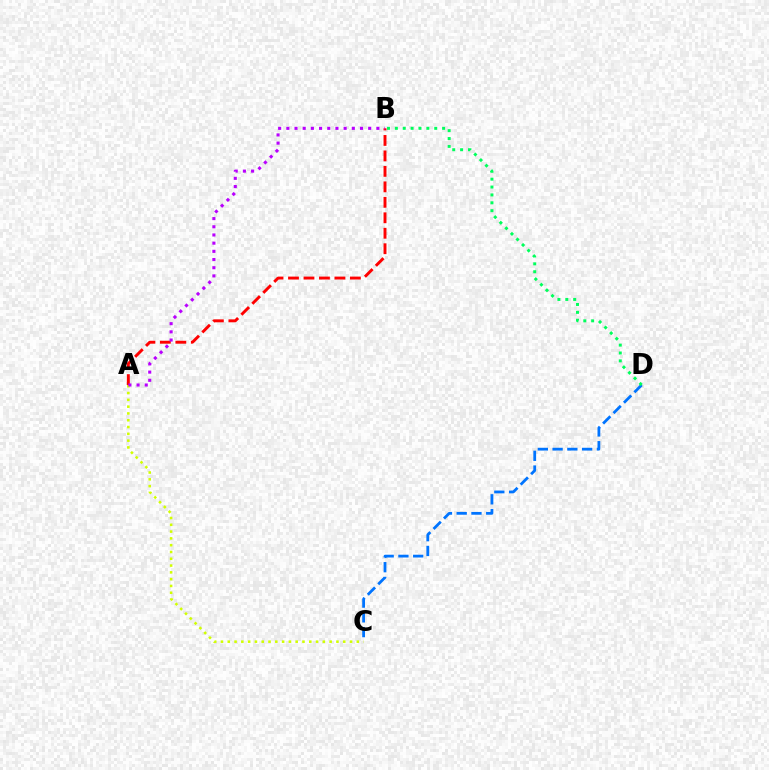{('A', 'C'): [{'color': '#d1ff00', 'line_style': 'dotted', 'thickness': 1.85}], ('C', 'D'): [{'color': '#0074ff', 'line_style': 'dashed', 'thickness': 2.0}], ('A', 'B'): [{'color': '#ff0000', 'line_style': 'dashed', 'thickness': 2.1}, {'color': '#b900ff', 'line_style': 'dotted', 'thickness': 2.22}], ('B', 'D'): [{'color': '#00ff5c', 'line_style': 'dotted', 'thickness': 2.14}]}